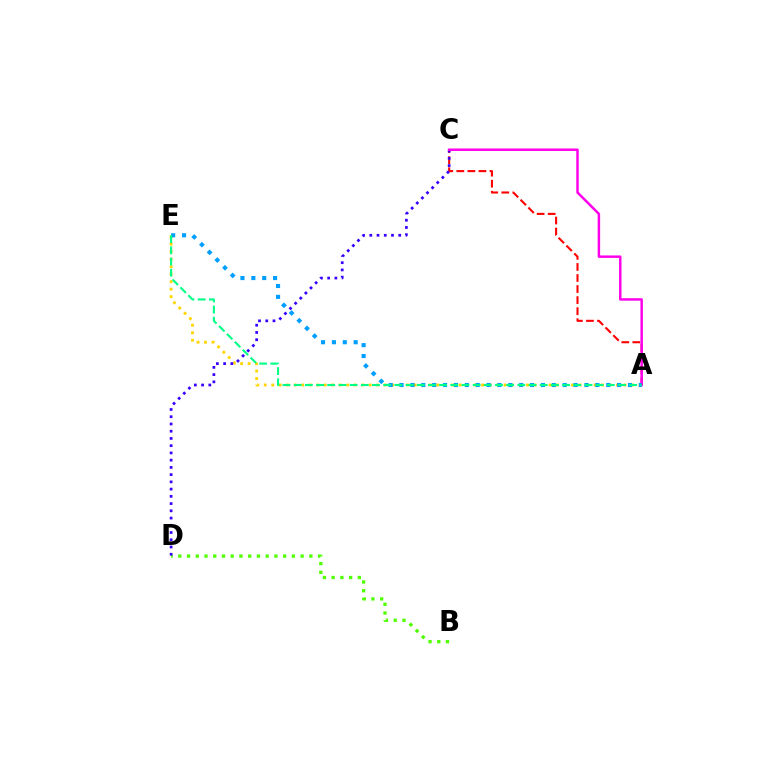{('A', 'C'): [{'color': '#ff0000', 'line_style': 'dashed', 'thickness': 1.5}, {'color': '#ff00ed', 'line_style': 'solid', 'thickness': 1.78}], ('A', 'E'): [{'color': '#ffd500', 'line_style': 'dotted', 'thickness': 2.04}, {'color': '#009eff', 'line_style': 'dotted', 'thickness': 2.96}, {'color': '#00ff86', 'line_style': 'dashed', 'thickness': 1.52}], ('B', 'D'): [{'color': '#4fff00', 'line_style': 'dotted', 'thickness': 2.37}], ('C', 'D'): [{'color': '#3700ff', 'line_style': 'dotted', 'thickness': 1.97}]}